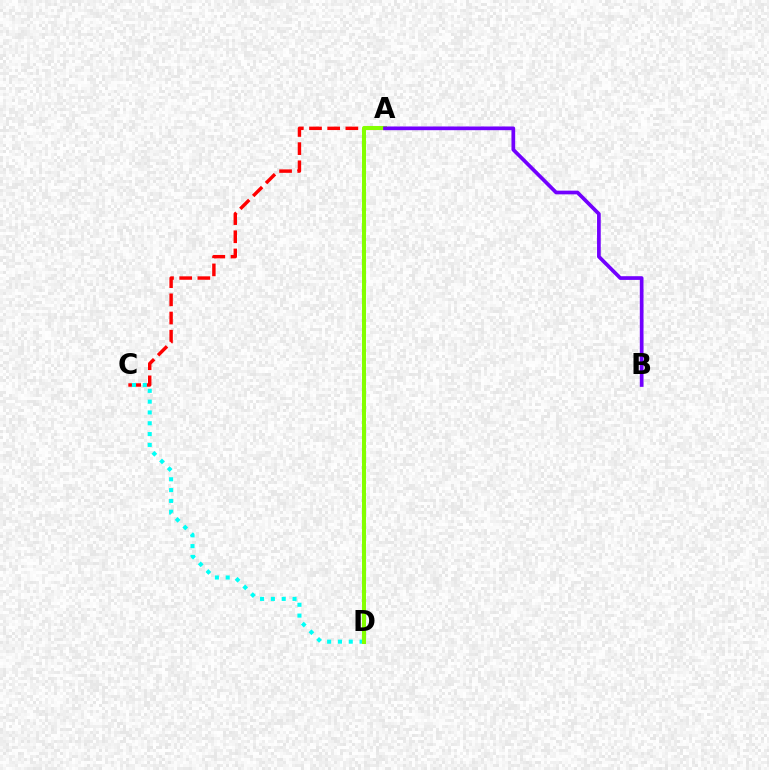{('A', 'C'): [{'color': '#ff0000', 'line_style': 'dashed', 'thickness': 2.47}], ('C', 'D'): [{'color': '#00fff6', 'line_style': 'dotted', 'thickness': 2.94}], ('A', 'D'): [{'color': '#84ff00', 'line_style': 'solid', 'thickness': 2.91}], ('A', 'B'): [{'color': '#7200ff', 'line_style': 'solid', 'thickness': 2.67}]}